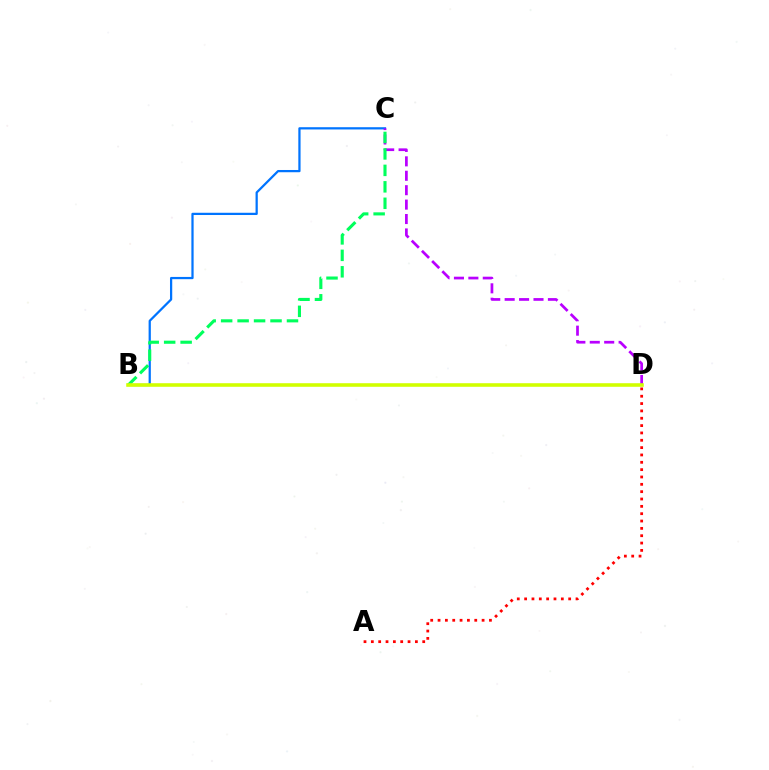{('B', 'C'): [{'color': '#0074ff', 'line_style': 'solid', 'thickness': 1.61}, {'color': '#00ff5c', 'line_style': 'dashed', 'thickness': 2.24}], ('C', 'D'): [{'color': '#b900ff', 'line_style': 'dashed', 'thickness': 1.96}], ('A', 'D'): [{'color': '#ff0000', 'line_style': 'dotted', 'thickness': 1.99}], ('B', 'D'): [{'color': '#d1ff00', 'line_style': 'solid', 'thickness': 2.57}]}